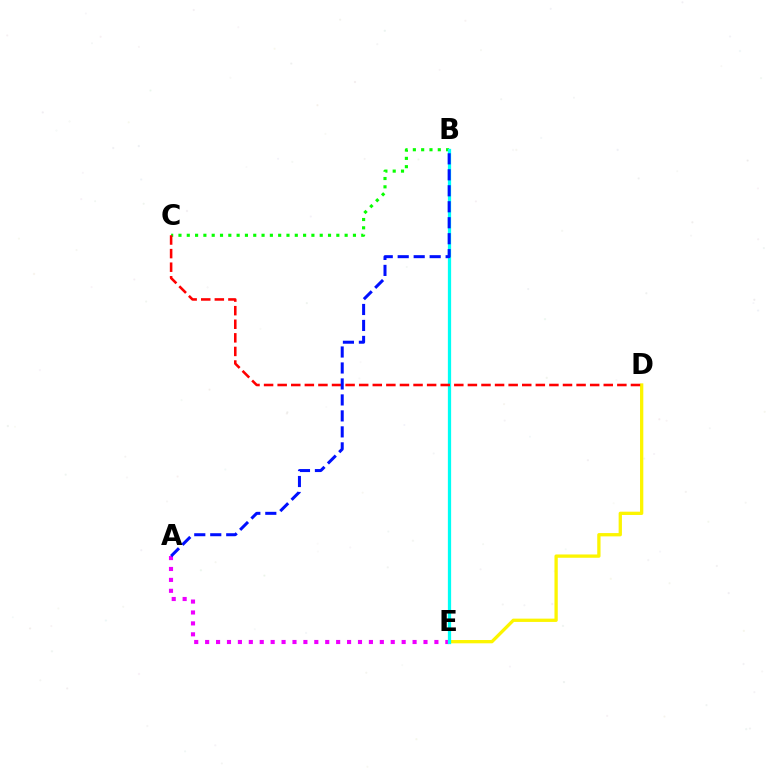{('D', 'E'): [{'color': '#fcf500', 'line_style': 'solid', 'thickness': 2.37}], ('B', 'C'): [{'color': '#08ff00', 'line_style': 'dotted', 'thickness': 2.26}], ('A', 'E'): [{'color': '#ee00ff', 'line_style': 'dotted', 'thickness': 2.97}], ('B', 'E'): [{'color': '#00fff6', 'line_style': 'solid', 'thickness': 2.34}], ('C', 'D'): [{'color': '#ff0000', 'line_style': 'dashed', 'thickness': 1.85}], ('A', 'B'): [{'color': '#0010ff', 'line_style': 'dashed', 'thickness': 2.17}]}